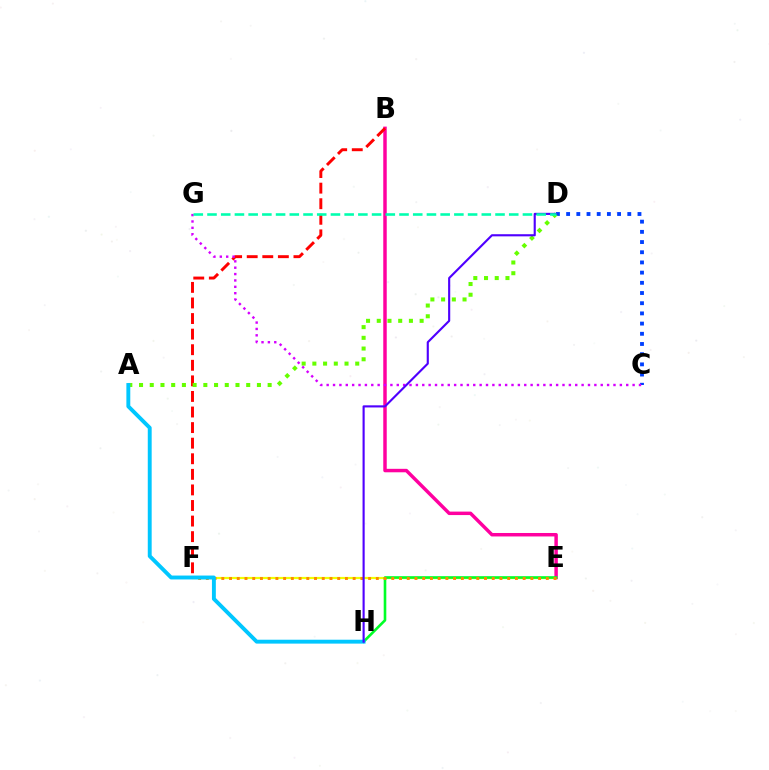{('B', 'E'): [{'color': '#ff00a0', 'line_style': 'solid', 'thickness': 2.5}], ('C', 'D'): [{'color': '#003fff', 'line_style': 'dotted', 'thickness': 2.77}], ('E', 'F'): [{'color': '#eeff00', 'line_style': 'solid', 'thickness': 1.59}, {'color': '#ff8800', 'line_style': 'dotted', 'thickness': 2.1}], ('B', 'F'): [{'color': '#ff0000', 'line_style': 'dashed', 'thickness': 2.12}], ('A', 'D'): [{'color': '#66ff00', 'line_style': 'dotted', 'thickness': 2.91}], ('E', 'H'): [{'color': '#00ff27', 'line_style': 'solid', 'thickness': 1.89}], ('C', 'G'): [{'color': '#d600ff', 'line_style': 'dotted', 'thickness': 1.73}], ('A', 'H'): [{'color': '#00c7ff', 'line_style': 'solid', 'thickness': 2.81}], ('D', 'H'): [{'color': '#4f00ff', 'line_style': 'solid', 'thickness': 1.53}], ('D', 'G'): [{'color': '#00ffaf', 'line_style': 'dashed', 'thickness': 1.86}]}